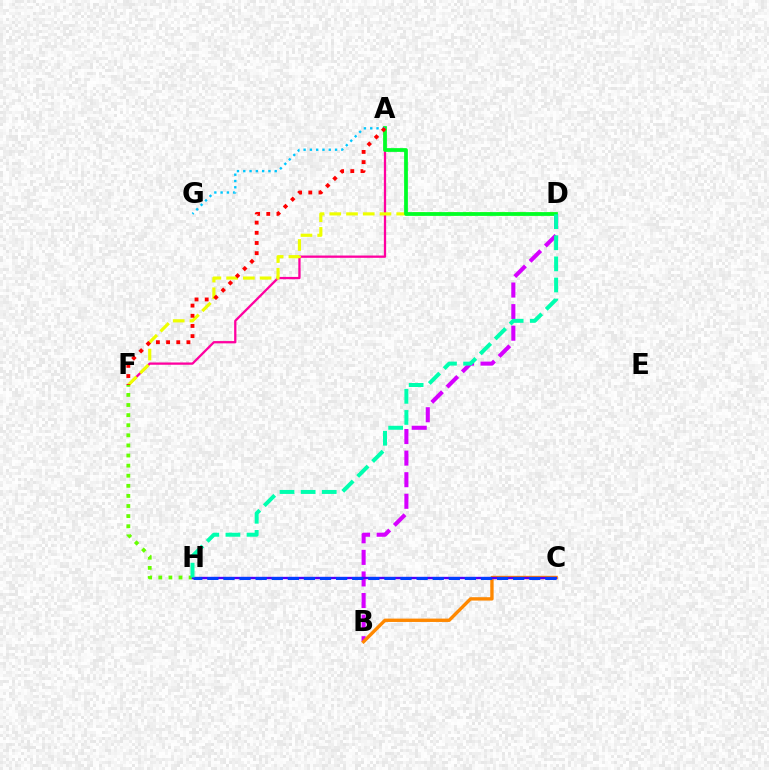{('B', 'D'): [{'color': '#d600ff', 'line_style': 'dashed', 'thickness': 2.93}], ('A', 'F'): [{'color': '#ff00a0', 'line_style': 'solid', 'thickness': 1.65}, {'color': '#ff0000', 'line_style': 'dotted', 'thickness': 2.76}], ('D', 'F'): [{'color': '#eeff00', 'line_style': 'dashed', 'thickness': 2.27}], ('B', 'C'): [{'color': '#ff8800', 'line_style': 'solid', 'thickness': 2.42}], ('A', 'D'): [{'color': '#00ff27', 'line_style': 'solid', 'thickness': 2.7}], ('A', 'G'): [{'color': '#00c7ff', 'line_style': 'dotted', 'thickness': 1.71}], ('F', 'H'): [{'color': '#66ff00', 'line_style': 'dotted', 'thickness': 2.74}], ('C', 'H'): [{'color': '#4f00ff', 'line_style': 'solid', 'thickness': 1.69}, {'color': '#003fff', 'line_style': 'dashed', 'thickness': 2.19}], ('D', 'H'): [{'color': '#00ffaf', 'line_style': 'dashed', 'thickness': 2.87}]}